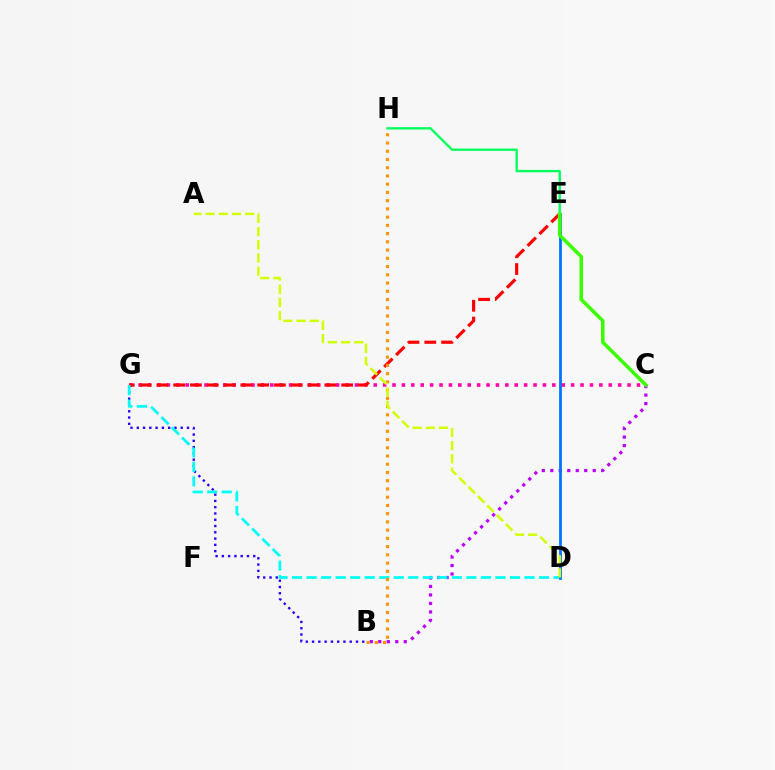{('C', 'G'): [{'color': '#ff00ac', 'line_style': 'dotted', 'thickness': 2.55}], ('B', 'G'): [{'color': '#2500ff', 'line_style': 'dotted', 'thickness': 1.71}], ('E', 'H'): [{'color': '#00ff5c', 'line_style': 'solid', 'thickness': 1.69}], ('B', 'C'): [{'color': '#b900ff', 'line_style': 'dotted', 'thickness': 2.31}], ('E', 'G'): [{'color': '#ff0000', 'line_style': 'dashed', 'thickness': 2.28}], ('D', 'G'): [{'color': '#00fff6', 'line_style': 'dashed', 'thickness': 1.97}], ('D', 'E'): [{'color': '#0074ff', 'line_style': 'solid', 'thickness': 1.99}], ('B', 'H'): [{'color': '#ff9400', 'line_style': 'dotted', 'thickness': 2.24}], ('C', 'E'): [{'color': '#3dff00', 'line_style': 'solid', 'thickness': 2.56}], ('A', 'D'): [{'color': '#d1ff00', 'line_style': 'dashed', 'thickness': 1.79}]}